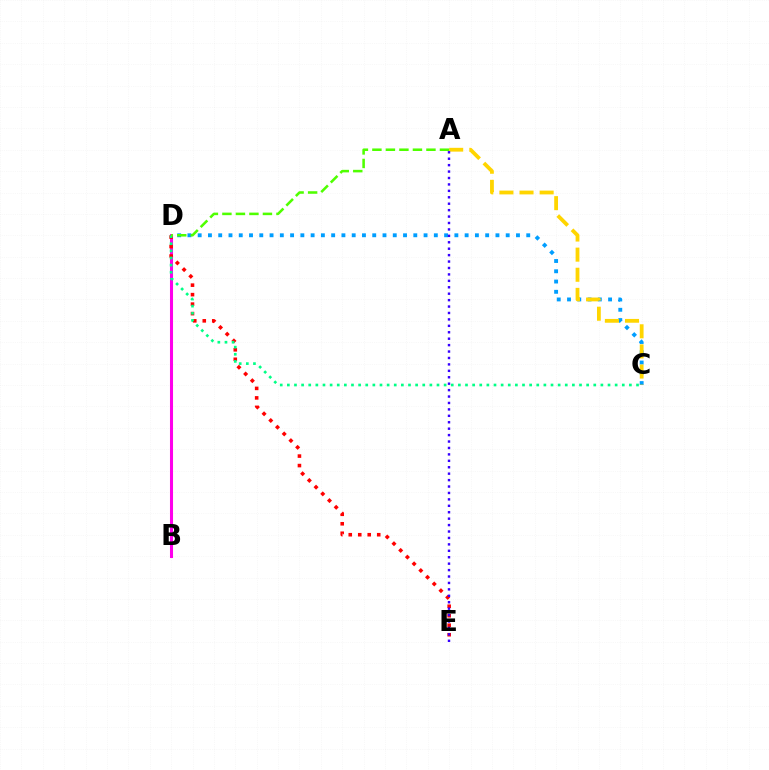{('B', 'D'): [{'color': '#ff00ed', 'line_style': 'solid', 'thickness': 2.2}], ('D', 'E'): [{'color': '#ff0000', 'line_style': 'dotted', 'thickness': 2.58}], ('C', 'D'): [{'color': '#009eff', 'line_style': 'dotted', 'thickness': 2.79}, {'color': '#00ff86', 'line_style': 'dotted', 'thickness': 1.94}], ('A', 'C'): [{'color': '#ffd500', 'line_style': 'dashed', 'thickness': 2.73}], ('A', 'D'): [{'color': '#4fff00', 'line_style': 'dashed', 'thickness': 1.83}], ('A', 'E'): [{'color': '#3700ff', 'line_style': 'dotted', 'thickness': 1.75}]}